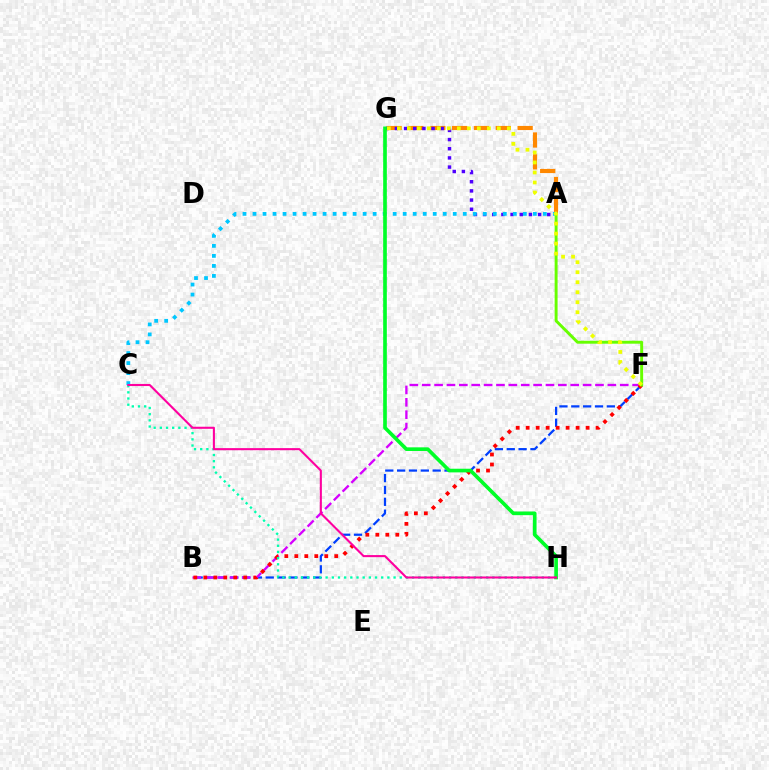{('B', 'F'): [{'color': '#003fff', 'line_style': 'dashed', 'thickness': 1.61}, {'color': '#d600ff', 'line_style': 'dashed', 'thickness': 1.68}, {'color': '#ff0000', 'line_style': 'dotted', 'thickness': 2.71}], ('A', 'G'): [{'color': '#ff8800', 'line_style': 'dashed', 'thickness': 2.97}, {'color': '#4f00ff', 'line_style': 'dotted', 'thickness': 2.49}], ('C', 'H'): [{'color': '#00ffaf', 'line_style': 'dotted', 'thickness': 1.68}, {'color': '#ff00a0', 'line_style': 'solid', 'thickness': 1.5}], ('A', 'C'): [{'color': '#00c7ff', 'line_style': 'dotted', 'thickness': 2.72}], ('A', 'F'): [{'color': '#66ff00', 'line_style': 'solid', 'thickness': 2.11}], ('G', 'H'): [{'color': '#00ff27', 'line_style': 'solid', 'thickness': 2.63}], ('F', 'G'): [{'color': '#eeff00', 'line_style': 'dotted', 'thickness': 2.72}]}